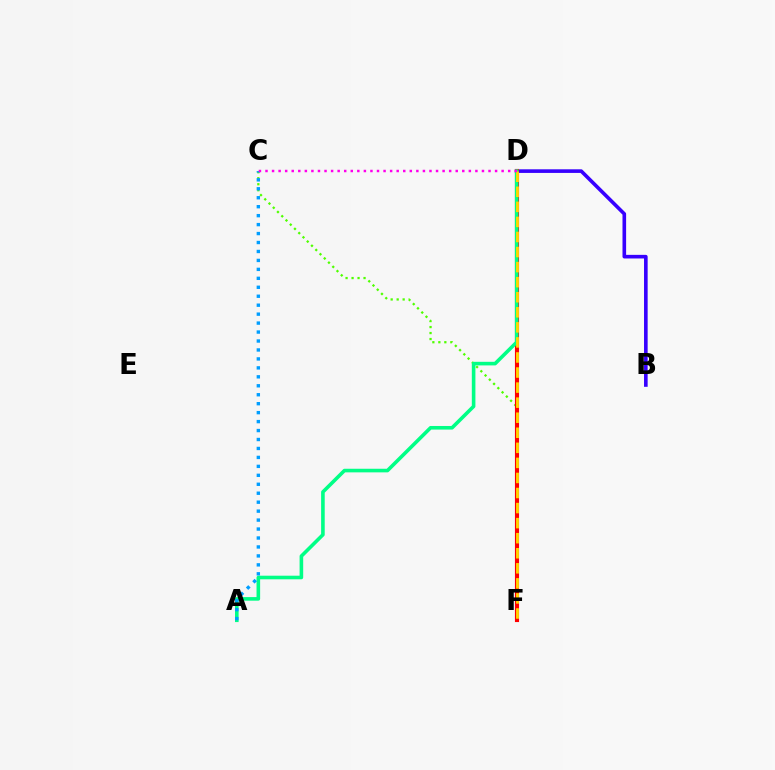{('B', 'D'): [{'color': '#3700ff', 'line_style': 'solid', 'thickness': 2.61}], ('C', 'F'): [{'color': '#4fff00', 'line_style': 'dotted', 'thickness': 1.63}], ('D', 'F'): [{'color': '#ff0000', 'line_style': 'solid', 'thickness': 2.96}, {'color': '#ffd500', 'line_style': 'dashed', 'thickness': 2.05}], ('A', 'D'): [{'color': '#00ff86', 'line_style': 'solid', 'thickness': 2.59}], ('A', 'C'): [{'color': '#009eff', 'line_style': 'dotted', 'thickness': 2.43}], ('C', 'D'): [{'color': '#ff00ed', 'line_style': 'dotted', 'thickness': 1.78}]}